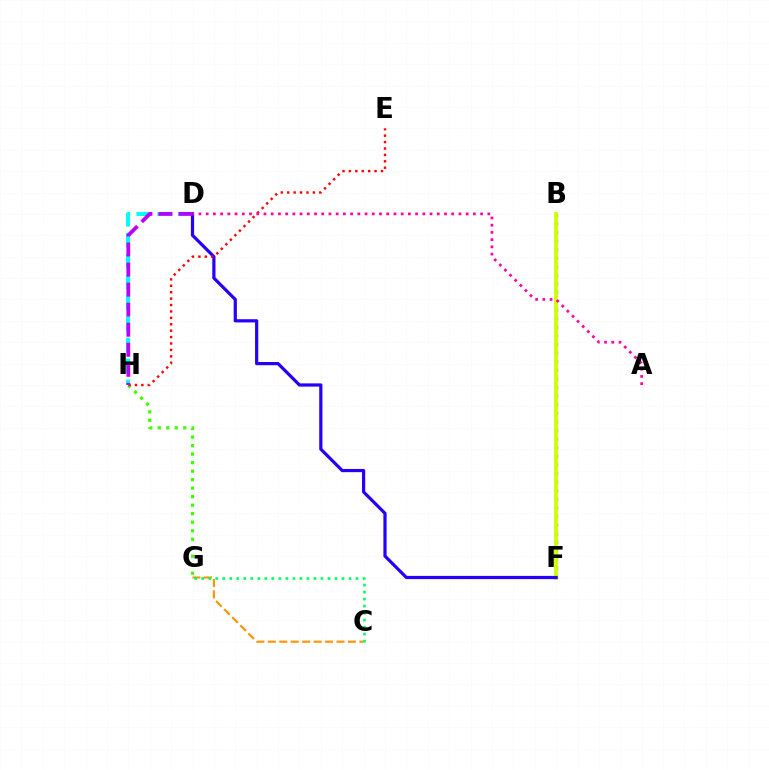{('D', 'H'): [{'color': '#00fff6', 'line_style': 'dashed', 'thickness': 2.85}, {'color': '#b900ff', 'line_style': 'dashed', 'thickness': 2.72}], ('C', 'G'): [{'color': '#ff9400', 'line_style': 'dashed', 'thickness': 1.55}, {'color': '#00ff5c', 'line_style': 'dotted', 'thickness': 1.91}], ('G', 'H'): [{'color': '#3dff00', 'line_style': 'dotted', 'thickness': 2.31}], ('B', 'F'): [{'color': '#0074ff', 'line_style': 'dotted', 'thickness': 2.34}, {'color': '#d1ff00', 'line_style': 'solid', 'thickness': 2.78}], ('D', 'F'): [{'color': '#2500ff', 'line_style': 'solid', 'thickness': 2.31}], ('E', 'H'): [{'color': '#ff0000', 'line_style': 'dotted', 'thickness': 1.74}], ('A', 'D'): [{'color': '#ff00ac', 'line_style': 'dotted', 'thickness': 1.96}]}